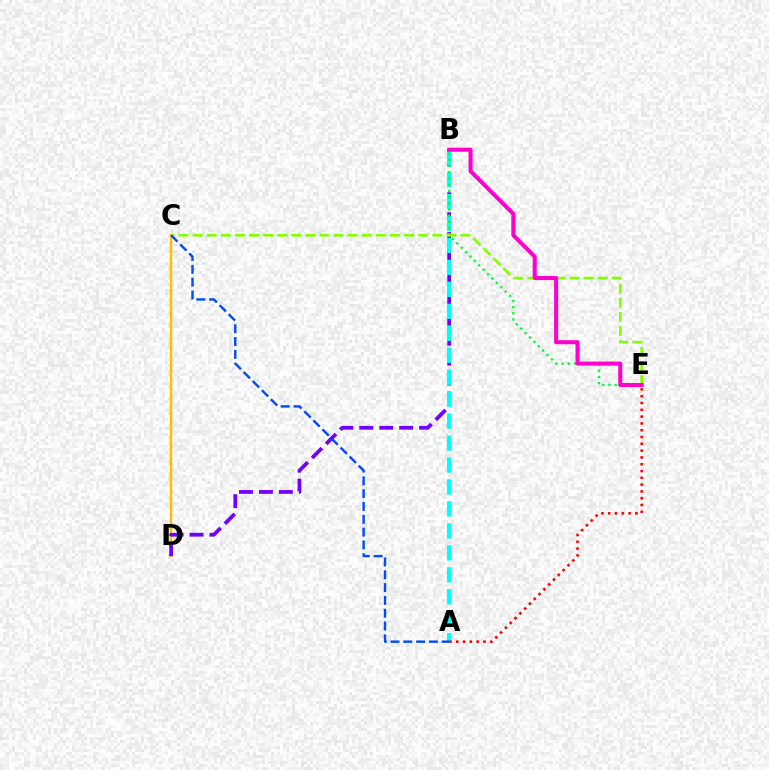{('C', 'D'): [{'color': '#ffbd00', 'line_style': 'solid', 'thickness': 1.72}], ('B', 'D'): [{'color': '#7200ff', 'line_style': 'dashed', 'thickness': 2.71}], ('A', 'B'): [{'color': '#00fff6', 'line_style': 'dashed', 'thickness': 2.98}], ('A', 'E'): [{'color': '#ff0000', 'line_style': 'dotted', 'thickness': 1.85}], ('B', 'E'): [{'color': '#00ff39', 'line_style': 'dotted', 'thickness': 1.69}, {'color': '#ff00cf', 'line_style': 'solid', 'thickness': 2.9}], ('C', 'E'): [{'color': '#84ff00', 'line_style': 'dashed', 'thickness': 1.91}], ('A', 'C'): [{'color': '#004bff', 'line_style': 'dashed', 'thickness': 1.74}]}